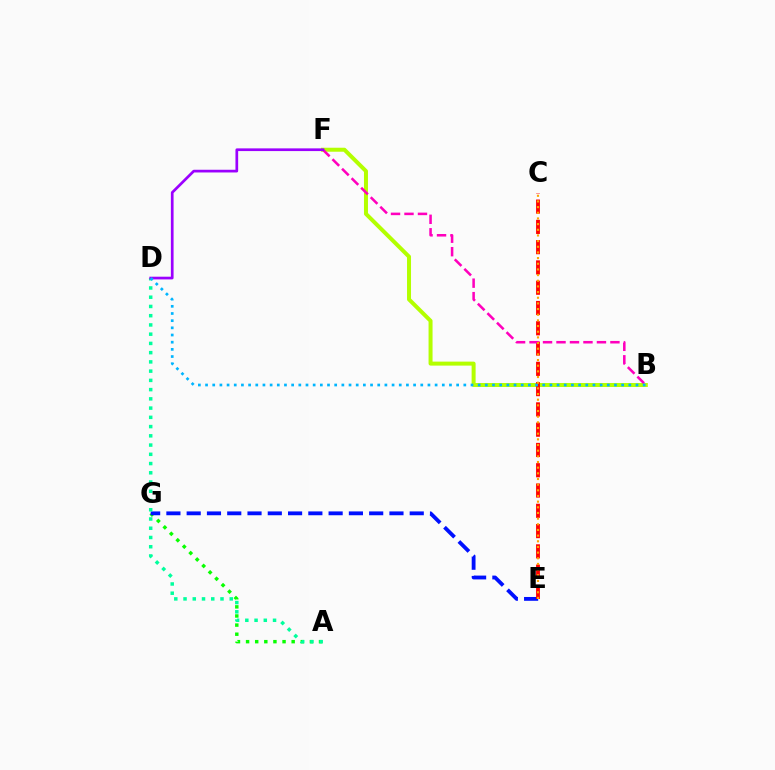{('A', 'G'): [{'color': '#08ff00', 'line_style': 'dotted', 'thickness': 2.48}], ('E', 'G'): [{'color': '#0010ff', 'line_style': 'dashed', 'thickness': 2.75}], ('A', 'D'): [{'color': '#00ff9d', 'line_style': 'dotted', 'thickness': 2.51}], ('B', 'F'): [{'color': '#b3ff00', 'line_style': 'solid', 'thickness': 2.87}, {'color': '#ff00bd', 'line_style': 'dashed', 'thickness': 1.83}], ('C', 'E'): [{'color': '#ff0000', 'line_style': 'dashed', 'thickness': 2.76}, {'color': '#ffa500', 'line_style': 'dotted', 'thickness': 1.54}], ('D', 'F'): [{'color': '#9b00ff', 'line_style': 'solid', 'thickness': 1.95}], ('B', 'D'): [{'color': '#00b5ff', 'line_style': 'dotted', 'thickness': 1.95}]}